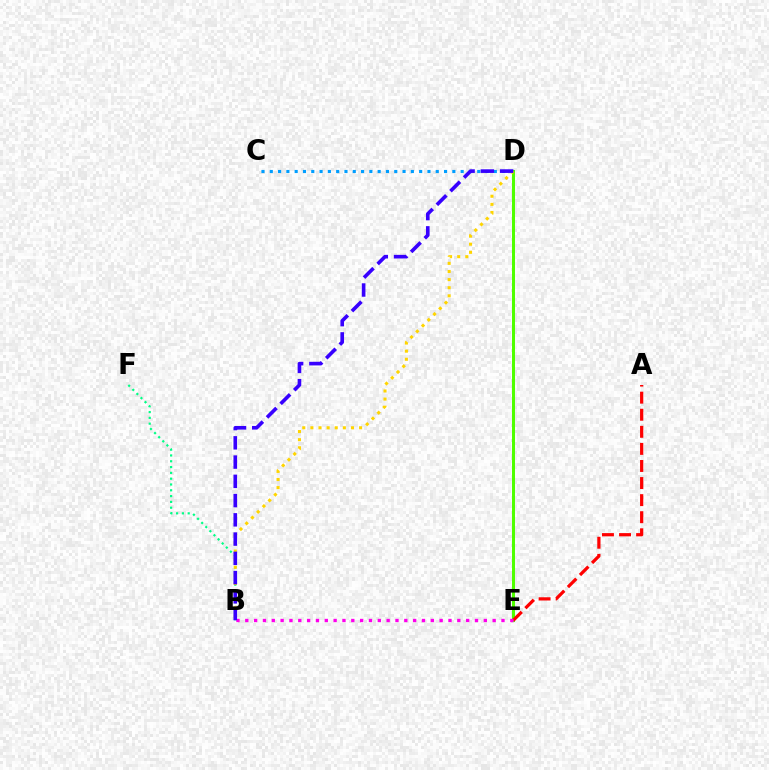{('C', 'D'): [{'color': '#009eff', 'line_style': 'dotted', 'thickness': 2.25}], ('D', 'E'): [{'color': '#4fff00', 'line_style': 'solid', 'thickness': 2.17}], ('B', 'F'): [{'color': '#00ff86', 'line_style': 'dotted', 'thickness': 1.58}], ('A', 'E'): [{'color': '#ff0000', 'line_style': 'dashed', 'thickness': 2.32}], ('B', 'D'): [{'color': '#ffd500', 'line_style': 'dotted', 'thickness': 2.2}, {'color': '#3700ff', 'line_style': 'dashed', 'thickness': 2.62}], ('B', 'E'): [{'color': '#ff00ed', 'line_style': 'dotted', 'thickness': 2.4}]}